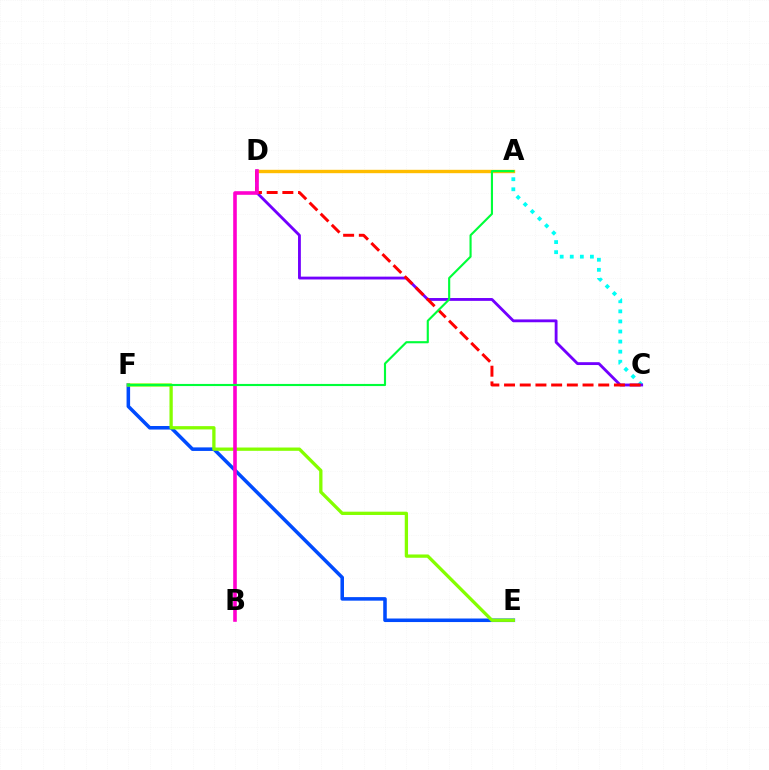{('A', 'C'): [{'color': '#00fff6', 'line_style': 'dotted', 'thickness': 2.74}], ('C', 'D'): [{'color': '#7200ff', 'line_style': 'solid', 'thickness': 2.04}, {'color': '#ff0000', 'line_style': 'dashed', 'thickness': 2.13}], ('A', 'D'): [{'color': '#ffbd00', 'line_style': 'solid', 'thickness': 2.44}], ('E', 'F'): [{'color': '#004bff', 'line_style': 'solid', 'thickness': 2.55}, {'color': '#84ff00', 'line_style': 'solid', 'thickness': 2.37}], ('B', 'D'): [{'color': '#ff00cf', 'line_style': 'solid', 'thickness': 2.6}], ('A', 'F'): [{'color': '#00ff39', 'line_style': 'solid', 'thickness': 1.54}]}